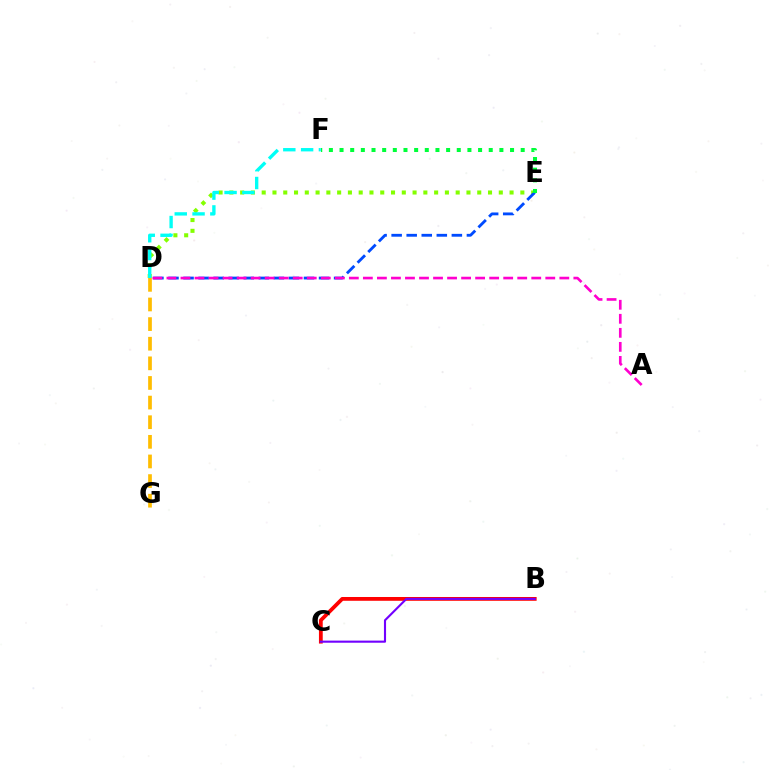{('D', 'E'): [{'color': '#84ff00', 'line_style': 'dotted', 'thickness': 2.93}, {'color': '#004bff', 'line_style': 'dashed', 'thickness': 2.05}], ('B', 'C'): [{'color': '#ff0000', 'line_style': 'solid', 'thickness': 2.73}, {'color': '#7200ff', 'line_style': 'solid', 'thickness': 1.52}], ('D', 'G'): [{'color': '#ffbd00', 'line_style': 'dashed', 'thickness': 2.67}], ('D', 'F'): [{'color': '#00fff6', 'line_style': 'dashed', 'thickness': 2.42}], ('E', 'F'): [{'color': '#00ff39', 'line_style': 'dotted', 'thickness': 2.9}], ('A', 'D'): [{'color': '#ff00cf', 'line_style': 'dashed', 'thickness': 1.91}]}